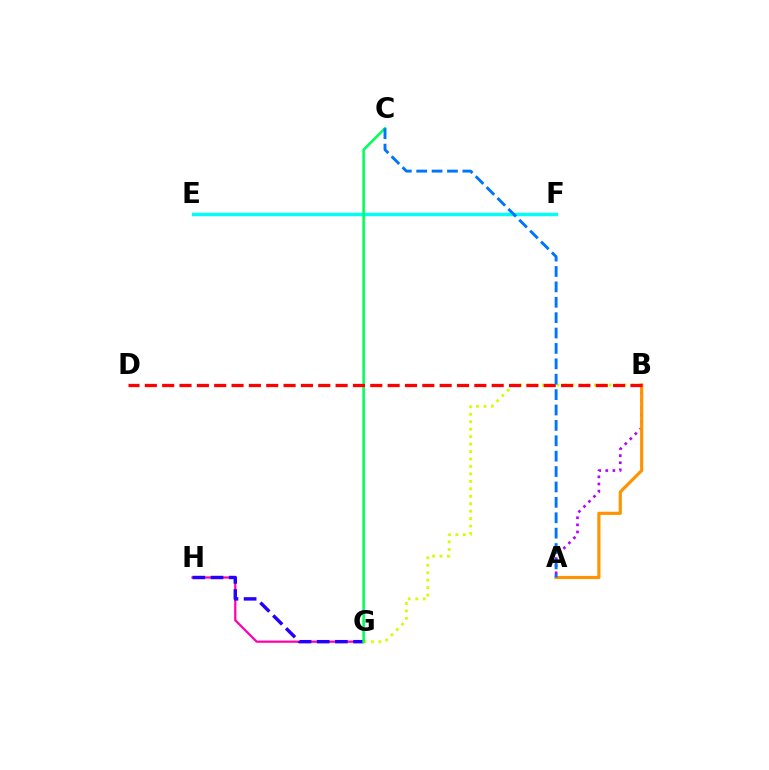{('E', 'F'): [{'color': '#3dff00', 'line_style': 'dotted', 'thickness': 2.19}, {'color': '#00fff6', 'line_style': 'solid', 'thickness': 2.47}], ('A', 'B'): [{'color': '#b900ff', 'line_style': 'dotted', 'thickness': 1.93}, {'color': '#ff9400', 'line_style': 'solid', 'thickness': 2.29}], ('G', 'H'): [{'color': '#ff00ac', 'line_style': 'solid', 'thickness': 1.6}, {'color': '#2500ff', 'line_style': 'dashed', 'thickness': 2.47}], ('B', 'G'): [{'color': '#d1ff00', 'line_style': 'dotted', 'thickness': 2.02}], ('C', 'G'): [{'color': '#00ff5c', 'line_style': 'solid', 'thickness': 1.85}], ('B', 'D'): [{'color': '#ff0000', 'line_style': 'dashed', 'thickness': 2.36}], ('A', 'C'): [{'color': '#0074ff', 'line_style': 'dashed', 'thickness': 2.09}]}